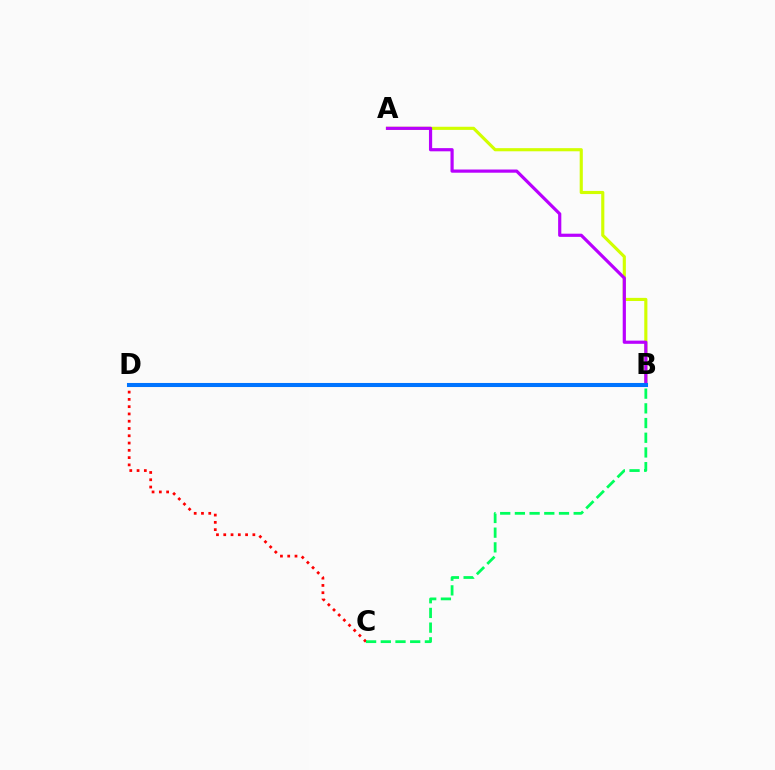{('A', 'B'): [{'color': '#d1ff00', 'line_style': 'solid', 'thickness': 2.26}, {'color': '#b900ff', 'line_style': 'solid', 'thickness': 2.3}], ('C', 'D'): [{'color': '#ff0000', 'line_style': 'dotted', 'thickness': 1.98}], ('B', 'C'): [{'color': '#00ff5c', 'line_style': 'dashed', 'thickness': 2.0}], ('B', 'D'): [{'color': '#0074ff', 'line_style': 'solid', 'thickness': 2.92}]}